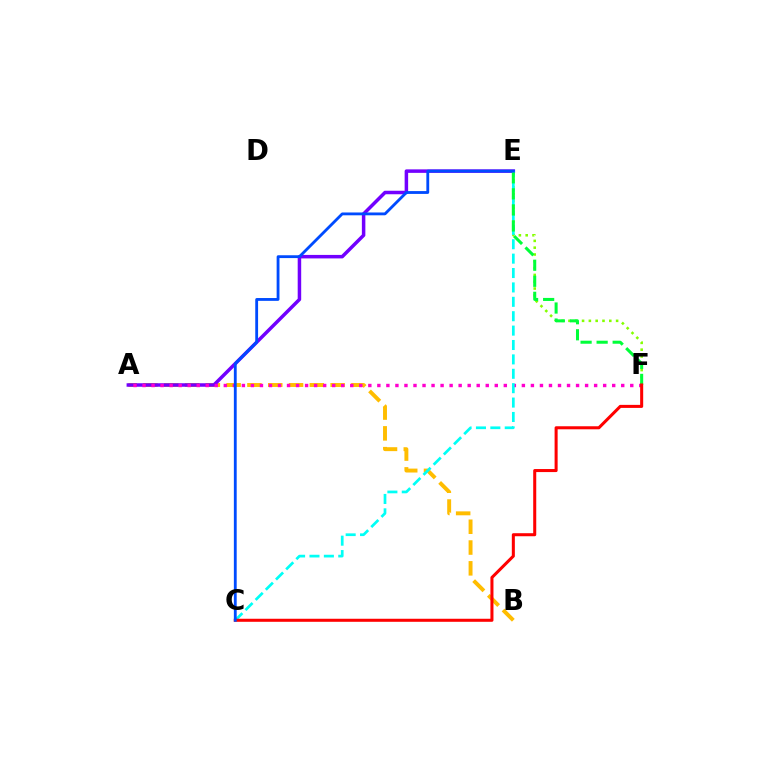{('E', 'F'): [{'color': '#84ff00', 'line_style': 'dotted', 'thickness': 1.85}, {'color': '#00ff39', 'line_style': 'dashed', 'thickness': 2.18}], ('A', 'B'): [{'color': '#ffbd00', 'line_style': 'dashed', 'thickness': 2.83}], ('A', 'E'): [{'color': '#7200ff', 'line_style': 'solid', 'thickness': 2.52}], ('A', 'F'): [{'color': '#ff00cf', 'line_style': 'dotted', 'thickness': 2.45}], ('C', 'E'): [{'color': '#00fff6', 'line_style': 'dashed', 'thickness': 1.96}, {'color': '#004bff', 'line_style': 'solid', 'thickness': 2.04}], ('C', 'F'): [{'color': '#ff0000', 'line_style': 'solid', 'thickness': 2.19}]}